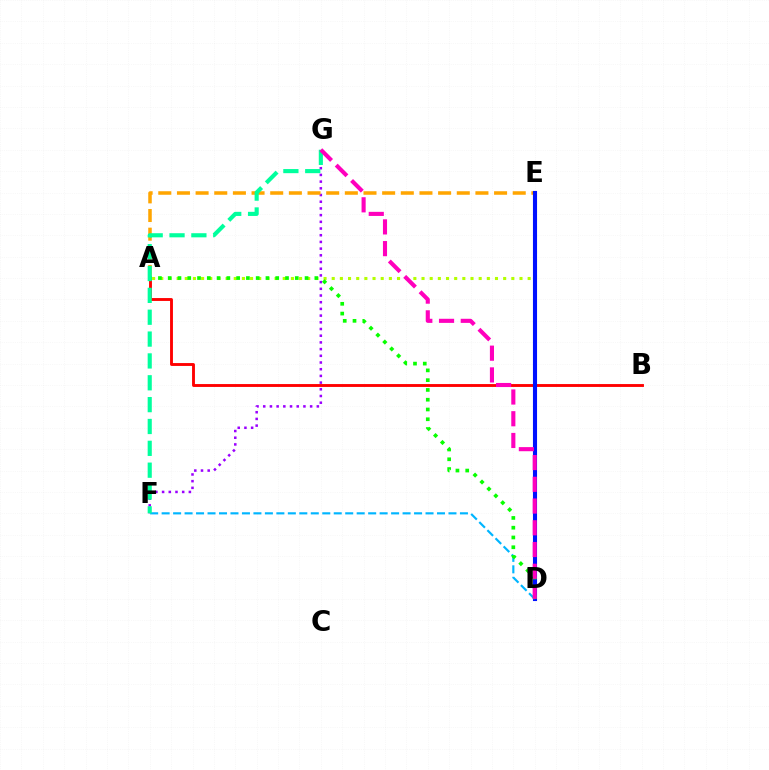{('F', 'G'): [{'color': '#9b00ff', 'line_style': 'dotted', 'thickness': 1.82}, {'color': '#00ff9d', 'line_style': 'dashed', 'thickness': 2.97}], ('A', 'B'): [{'color': '#ff0000', 'line_style': 'solid', 'thickness': 2.07}], ('A', 'E'): [{'color': '#ffa500', 'line_style': 'dashed', 'thickness': 2.53}, {'color': '#b3ff00', 'line_style': 'dotted', 'thickness': 2.22}], ('D', 'E'): [{'color': '#0010ff', 'line_style': 'solid', 'thickness': 2.95}], ('D', 'F'): [{'color': '#00b5ff', 'line_style': 'dashed', 'thickness': 1.56}], ('A', 'D'): [{'color': '#08ff00', 'line_style': 'dotted', 'thickness': 2.66}], ('D', 'G'): [{'color': '#ff00bd', 'line_style': 'dashed', 'thickness': 2.95}]}